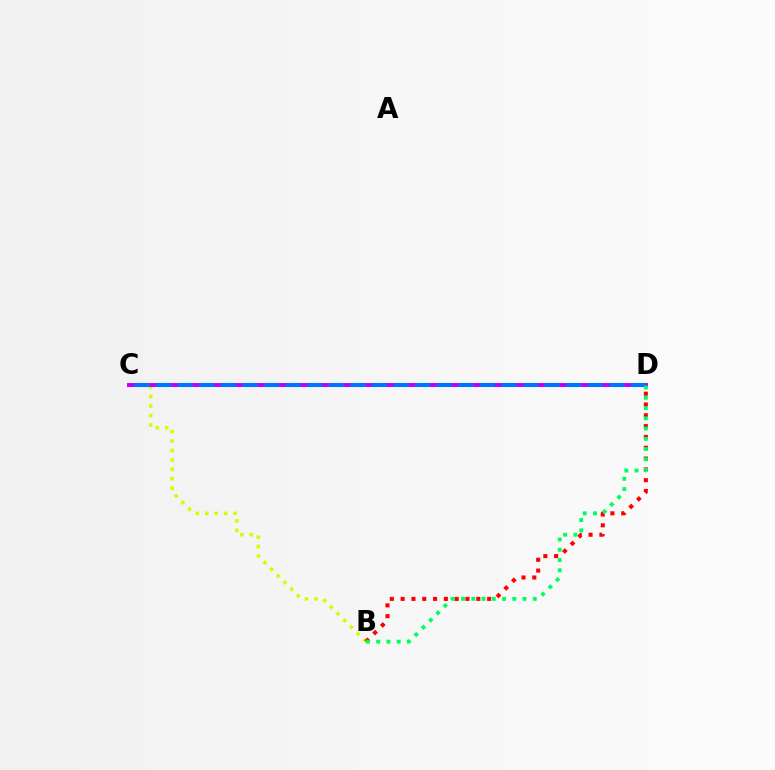{('B', 'C'): [{'color': '#d1ff00', 'line_style': 'dotted', 'thickness': 2.56}], ('B', 'D'): [{'color': '#ff0000', 'line_style': 'dotted', 'thickness': 2.94}, {'color': '#00ff5c', 'line_style': 'dotted', 'thickness': 2.78}], ('C', 'D'): [{'color': '#b900ff', 'line_style': 'solid', 'thickness': 2.82}, {'color': '#0074ff', 'line_style': 'dashed', 'thickness': 2.93}]}